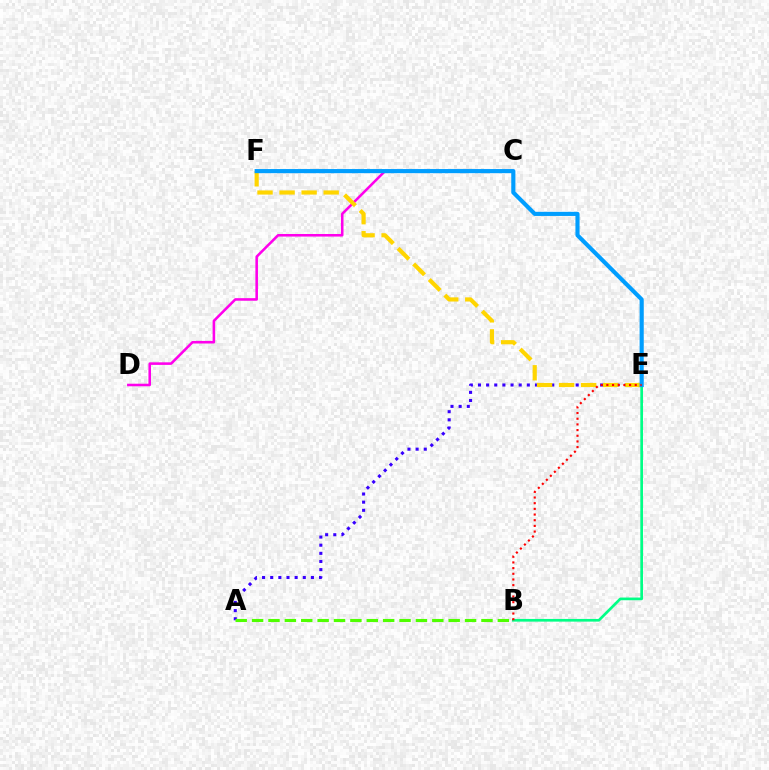{('C', 'D'): [{'color': '#ff00ed', 'line_style': 'solid', 'thickness': 1.85}], ('A', 'E'): [{'color': '#3700ff', 'line_style': 'dotted', 'thickness': 2.21}], ('E', 'F'): [{'color': '#ffd500', 'line_style': 'dashed', 'thickness': 3.0}, {'color': '#009eff', 'line_style': 'solid', 'thickness': 2.98}], ('B', 'E'): [{'color': '#00ff86', 'line_style': 'solid', 'thickness': 1.93}, {'color': '#ff0000', 'line_style': 'dotted', 'thickness': 1.54}], ('A', 'B'): [{'color': '#4fff00', 'line_style': 'dashed', 'thickness': 2.23}]}